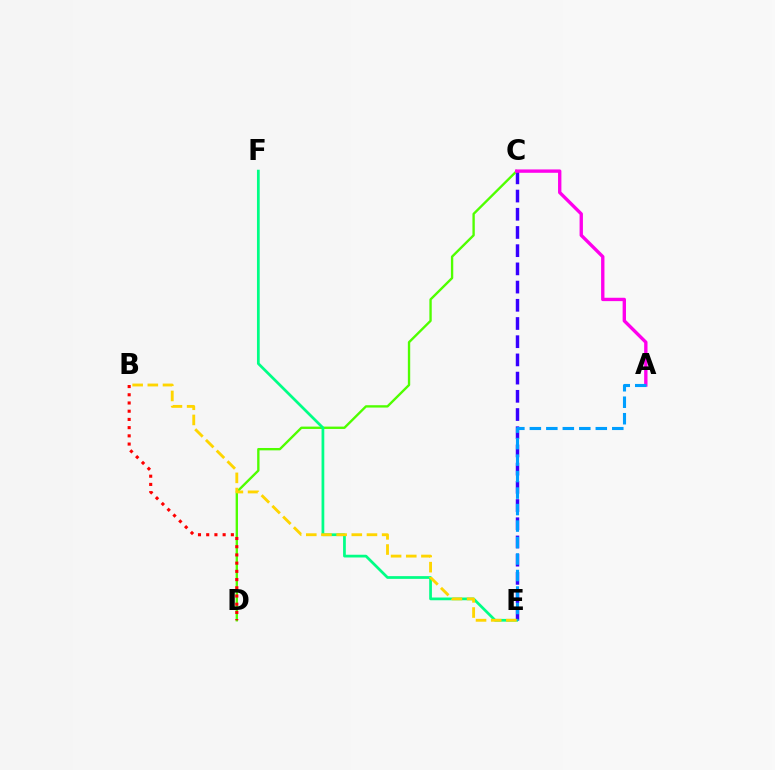{('C', 'E'): [{'color': '#3700ff', 'line_style': 'dashed', 'thickness': 2.47}], ('C', 'D'): [{'color': '#4fff00', 'line_style': 'solid', 'thickness': 1.7}], ('A', 'C'): [{'color': '#ff00ed', 'line_style': 'solid', 'thickness': 2.42}], ('E', 'F'): [{'color': '#00ff86', 'line_style': 'solid', 'thickness': 1.97}], ('A', 'E'): [{'color': '#009eff', 'line_style': 'dashed', 'thickness': 2.24}], ('B', 'E'): [{'color': '#ffd500', 'line_style': 'dashed', 'thickness': 2.06}], ('B', 'D'): [{'color': '#ff0000', 'line_style': 'dotted', 'thickness': 2.23}]}